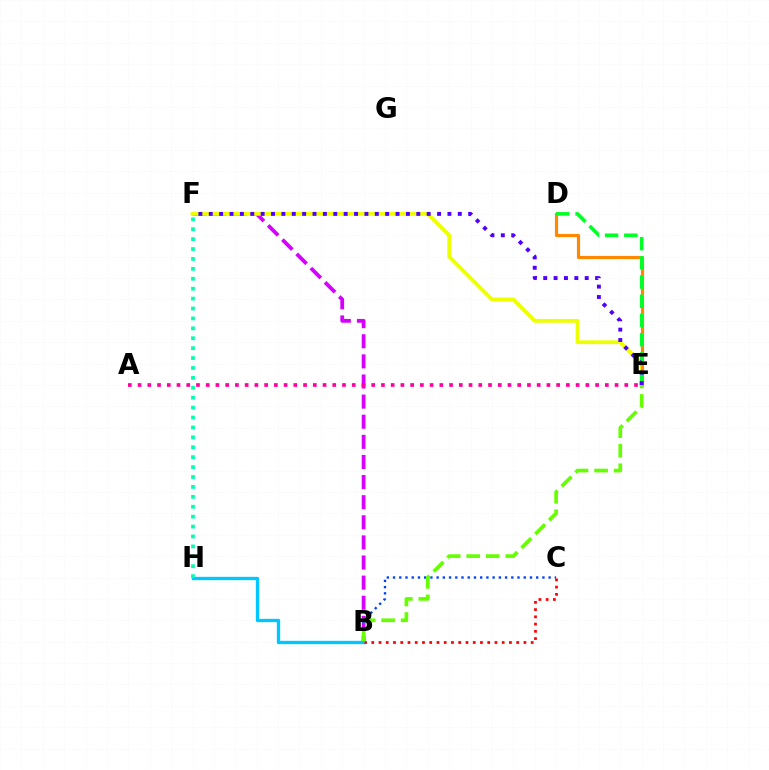{('B', 'H'): [{'color': '#00c7ff', 'line_style': 'solid', 'thickness': 2.41}], ('B', 'F'): [{'color': '#d600ff', 'line_style': 'dashed', 'thickness': 2.73}], ('E', 'F'): [{'color': '#eeff00', 'line_style': 'solid', 'thickness': 2.71}, {'color': '#4f00ff', 'line_style': 'dotted', 'thickness': 2.82}], ('D', 'E'): [{'color': '#ff8800', 'line_style': 'solid', 'thickness': 2.28}, {'color': '#00ff27', 'line_style': 'dashed', 'thickness': 2.61}], ('B', 'C'): [{'color': '#003fff', 'line_style': 'dotted', 'thickness': 1.69}, {'color': '#ff0000', 'line_style': 'dotted', 'thickness': 1.97}], ('B', 'E'): [{'color': '#66ff00', 'line_style': 'dashed', 'thickness': 2.65}], ('A', 'E'): [{'color': '#ff00a0', 'line_style': 'dotted', 'thickness': 2.64}], ('F', 'H'): [{'color': '#00ffaf', 'line_style': 'dotted', 'thickness': 2.69}]}